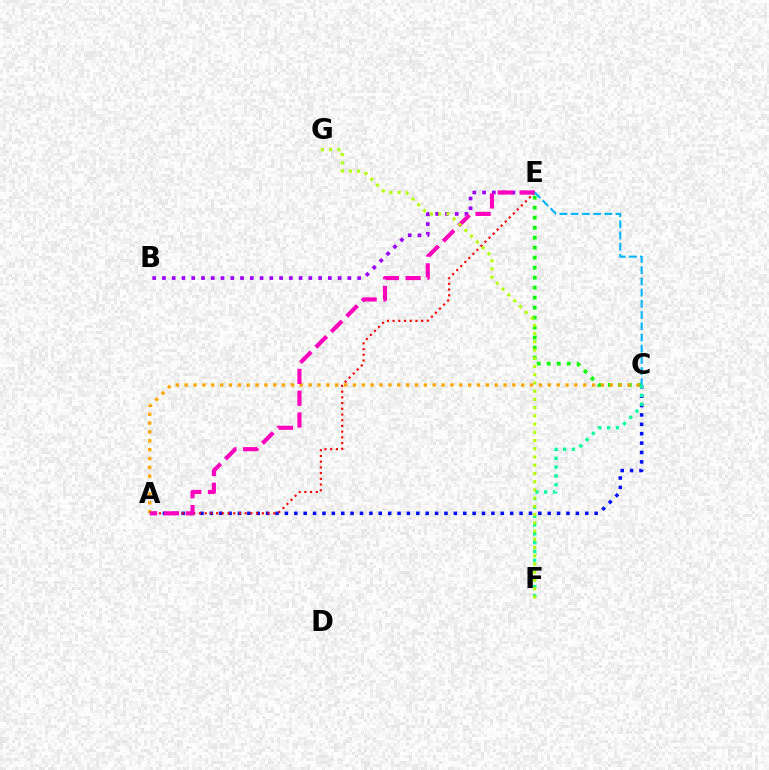{('B', 'E'): [{'color': '#9b00ff', 'line_style': 'dotted', 'thickness': 2.65}], ('C', 'E'): [{'color': '#08ff00', 'line_style': 'dotted', 'thickness': 2.72}, {'color': '#00b5ff', 'line_style': 'dashed', 'thickness': 1.52}], ('A', 'C'): [{'color': '#0010ff', 'line_style': 'dotted', 'thickness': 2.55}, {'color': '#ffa500', 'line_style': 'dotted', 'thickness': 2.41}], ('A', 'E'): [{'color': '#ff0000', 'line_style': 'dotted', 'thickness': 1.55}, {'color': '#ff00bd', 'line_style': 'dashed', 'thickness': 2.96}], ('C', 'F'): [{'color': '#00ff9d', 'line_style': 'dotted', 'thickness': 2.39}], ('F', 'G'): [{'color': '#b3ff00', 'line_style': 'dotted', 'thickness': 2.24}]}